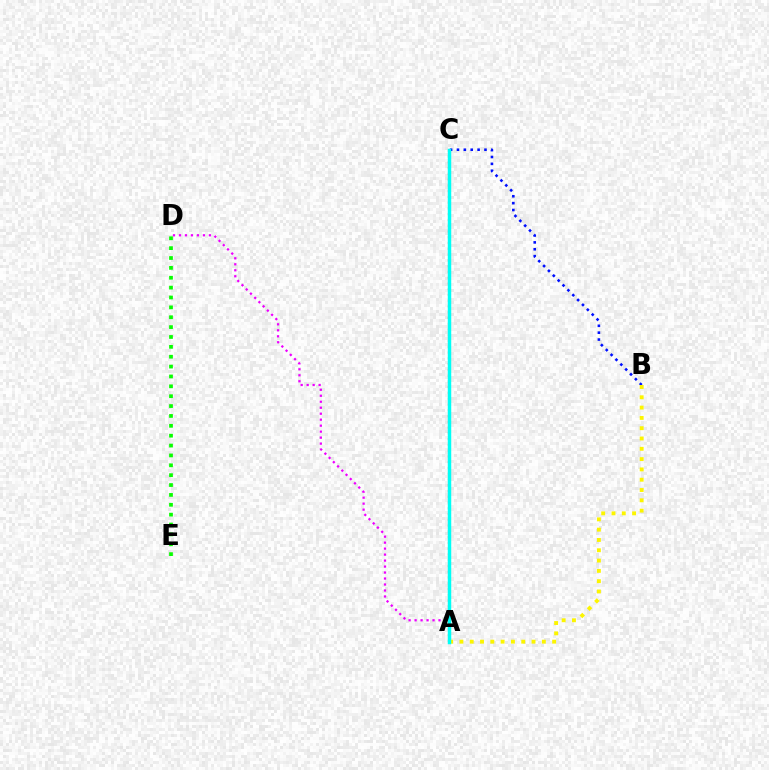{('B', 'C'): [{'color': '#0010ff', 'line_style': 'dotted', 'thickness': 1.87}], ('A', 'D'): [{'color': '#ee00ff', 'line_style': 'dotted', 'thickness': 1.63}], ('A', 'B'): [{'color': '#fcf500', 'line_style': 'dotted', 'thickness': 2.8}], ('A', 'C'): [{'color': '#ff0000', 'line_style': 'dotted', 'thickness': 1.57}, {'color': '#00fff6', 'line_style': 'solid', 'thickness': 2.49}], ('D', 'E'): [{'color': '#08ff00', 'line_style': 'dotted', 'thickness': 2.68}]}